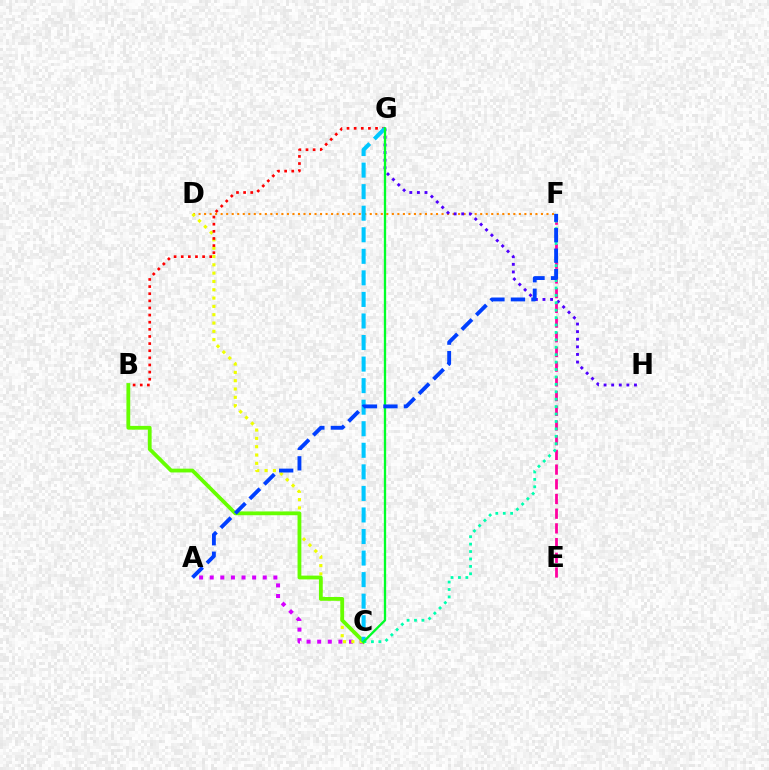{('A', 'C'): [{'color': '#d600ff', 'line_style': 'dotted', 'thickness': 2.88}], ('E', 'F'): [{'color': '#ff00a0', 'line_style': 'dashed', 'thickness': 2.0}], ('D', 'F'): [{'color': '#ff8800', 'line_style': 'dotted', 'thickness': 1.5}], ('C', 'D'): [{'color': '#eeff00', 'line_style': 'dotted', 'thickness': 2.26}], ('B', 'G'): [{'color': '#ff0000', 'line_style': 'dotted', 'thickness': 1.94}], ('B', 'C'): [{'color': '#66ff00', 'line_style': 'solid', 'thickness': 2.73}], ('G', 'H'): [{'color': '#4f00ff', 'line_style': 'dotted', 'thickness': 2.06}], ('C', 'F'): [{'color': '#00ffaf', 'line_style': 'dotted', 'thickness': 2.02}], ('C', 'G'): [{'color': '#00c7ff', 'line_style': 'dashed', 'thickness': 2.93}, {'color': '#00ff27', 'line_style': 'solid', 'thickness': 1.66}], ('A', 'F'): [{'color': '#003fff', 'line_style': 'dashed', 'thickness': 2.78}]}